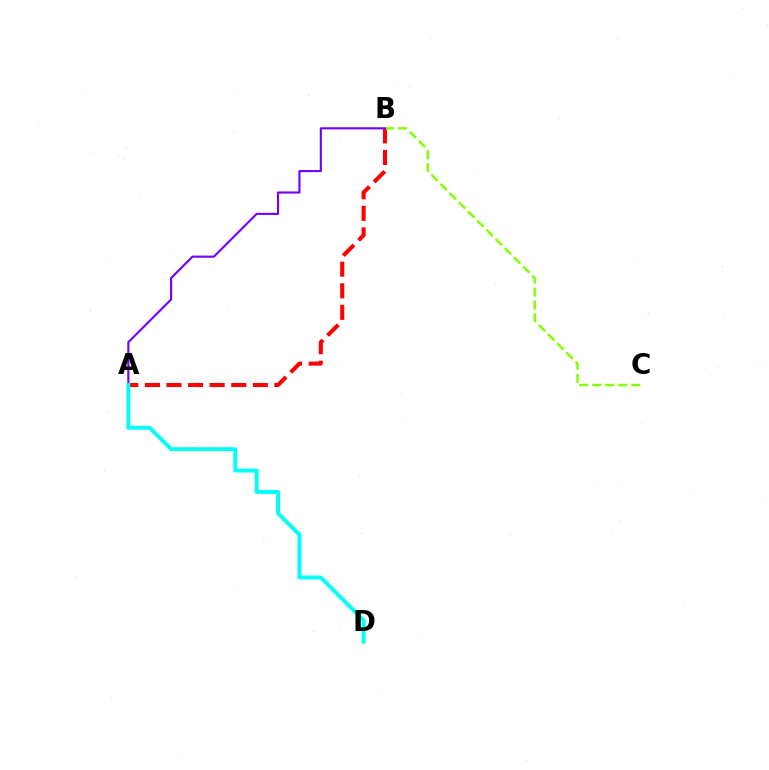{('A', 'B'): [{'color': '#ff0000', 'line_style': 'dashed', 'thickness': 2.93}, {'color': '#7200ff', 'line_style': 'solid', 'thickness': 1.53}], ('B', 'C'): [{'color': '#84ff00', 'line_style': 'dashed', 'thickness': 1.76}], ('A', 'D'): [{'color': '#00fff6', 'line_style': 'solid', 'thickness': 2.82}]}